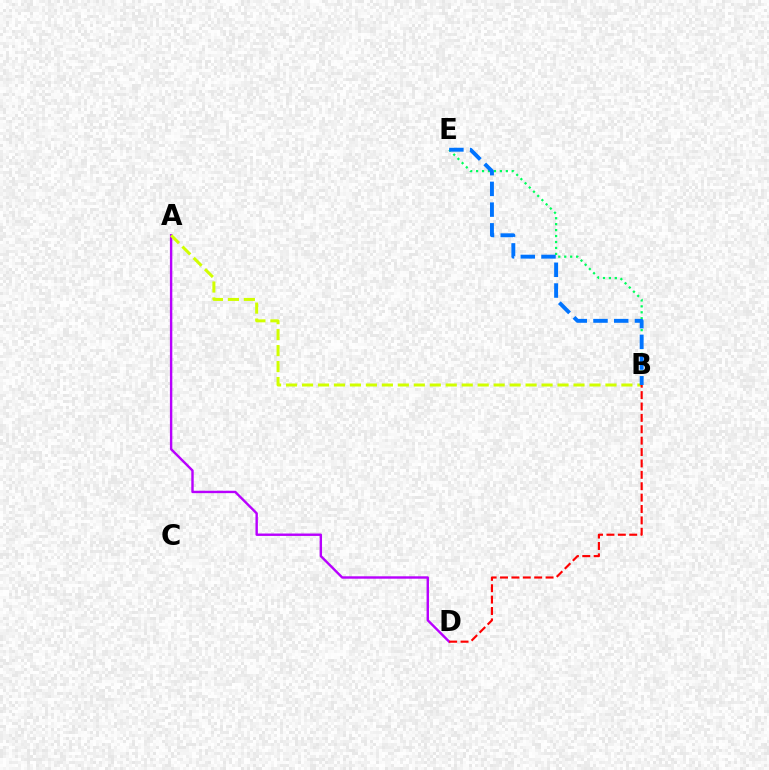{('B', 'E'): [{'color': '#00ff5c', 'line_style': 'dotted', 'thickness': 1.62}, {'color': '#0074ff', 'line_style': 'dashed', 'thickness': 2.82}], ('A', 'D'): [{'color': '#b900ff', 'line_style': 'solid', 'thickness': 1.73}], ('A', 'B'): [{'color': '#d1ff00', 'line_style': 'dashed', 'thickness': 2.17}], ('B', 'D'): [{'color': '#ff0000', 'line_style': 'dashed', 'thickness': 1.55}]}